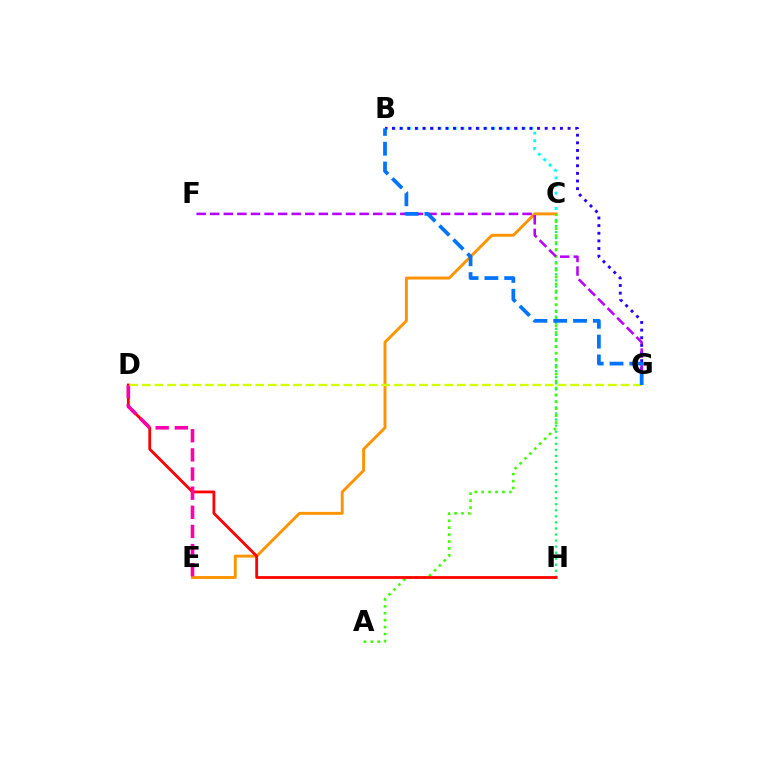{('C', 'H'): [{'color': '#00ff5c', 'line_style': 'dotted', 'thickness': 1.64}], ('B', 'C'): [{'color': '#00fff6', 'line_style': 'dotted', 'thickness': 2.08}], ('C', 'E'): [{'color': '#ff9400', 'line_style': 'solid', 'thickness': 2.1}], ('B', 'G'): [{'color': '#2500ff', 'line_style': 'dotted', 'thickness': 2.08}, {'color': '#0074ff', 'line_style': 'dashed', 'thickness': 2.69}], ('A', 'C'): [{'color': '#3dff00', 'line_style': 'dotted', 'thickness': 1.88}], ('D', 'H'): [{'color': '#ff0000', 'line_style': 'solid', 'thickness': 2.01}], ('D', 'E'): [{'color': '#ff00ac', 'line_style': 'dashed', 'thickness': 2.6}], ('F', 'G'): [{'color': '#b900ff', 'line_style': 'dashed', 'thickness': 1.84}], ('D', 'G'): [{'color': '#d1ff00', 'line_style': 'dashed', 'thickness': 1.71}]}